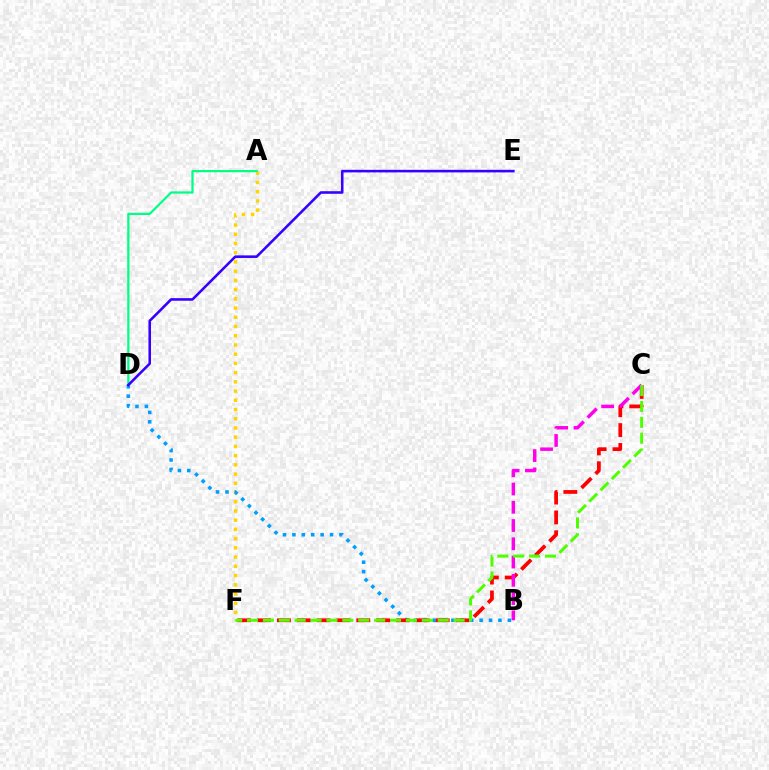{('A', 'F'): [{'color': '#ffd500', 'line_style': 'dotted', 'thickness': 2.51}], ('A', 'D'): [{'color': '#00ff86', 'line_style': 'solid', 'thickness': 1.61}], ('B', 'D'): [{'color': '#009eff', 'line_style': 'dotted', 'thickness': 2.56}], ('C', 'F'): [{'color': '#ff0000', 'line_style': 'dashed', 'thickness': 2.7}, {'color': '#4fff00', 'line_style': 'dashed', 'thickness': 2.16}], ('B', 'C'): [{'color': '#ff00ed', 'line_style': 'dashed', 'thickness': 2.48}], ('D', 'E'): [{'color': '#3700ff', 'line_style': 'solid', 'thickness': 1.86}]}